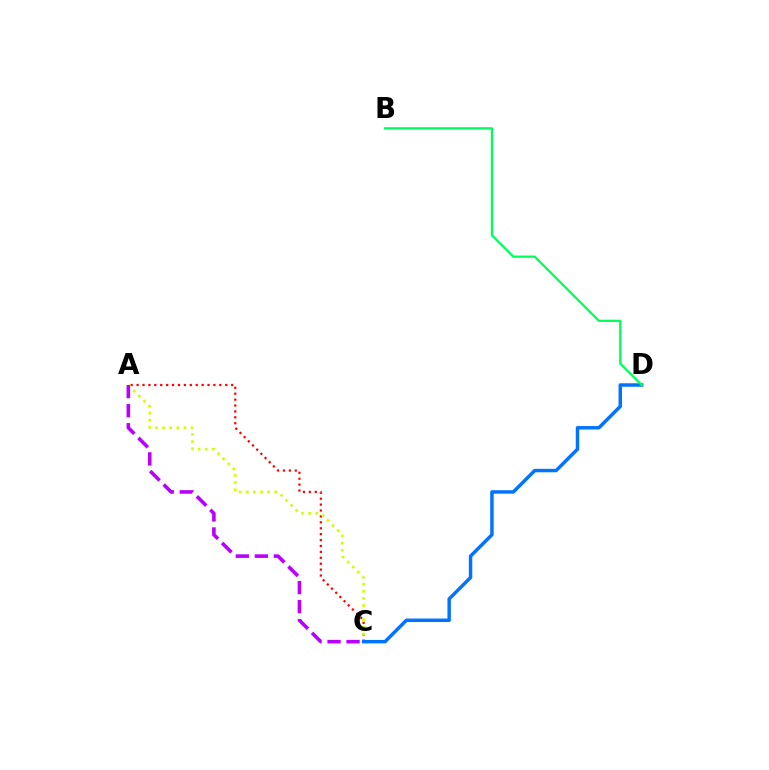{('A', 'C'): [{'color': '#ff0000', 'line_style': 'dotted', 'thickness': 1.61}, {'color': '#d1ff00', 'line_style': 'dotted', 'thickness': 1.94}, {'color': '#b900ff', 'line_style': 'dashed', 'thickness': 2.58}], ('C', 'D'): [{'color': '#0074ff', 'line_style': 'solid', 'thickness': 2.49}], ('B', 'D'): [{'color': '#00ff5c', 'line_style': 'solid', 'thickness': 1.64}]}